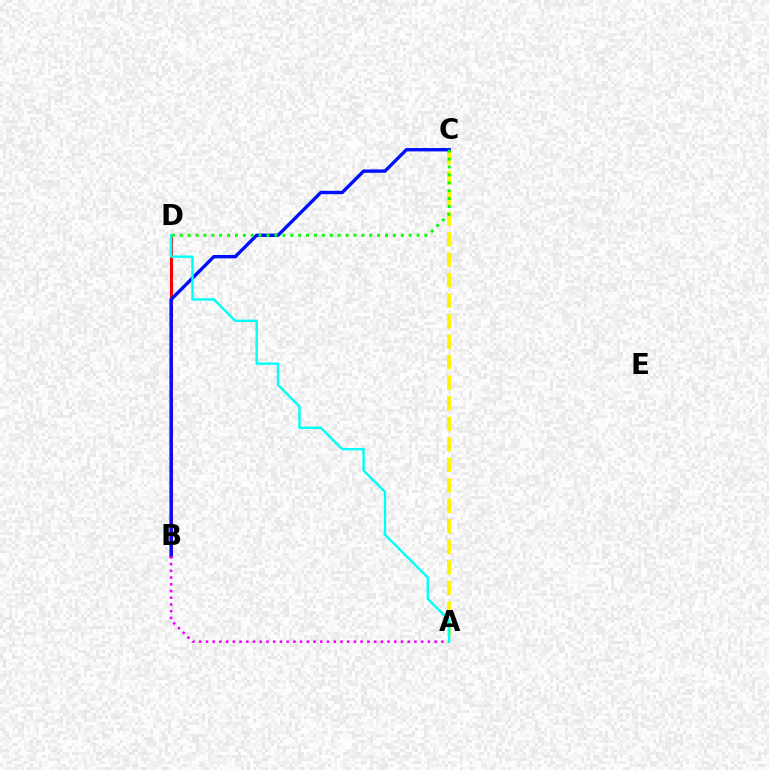{('B', 'D'): [{'color': '#ff0000', 'line_style': 'solid', 'thickness': 2.22}], ('A', 'C'): [{'color': '#fcf500', 'line_style': 'dashed', 'thickness': 2.79}], ('B', 'C'): [{'color': '#0010ff', 'line_style': 'solid', 'thickness': 2.43}], ('C', 'D'): [{'color': '#08ff00', 'line_style': 'dotted', 'thickness': 2.15}], ('A', 'B'): [{'color': '#ee00ff', 'line_style': 'dotted', 'thickness': 1.83}], ('A', 'D'): [{'color': '#00fff6', 'line_style': 'solid', 'thickness': 1.73}]}